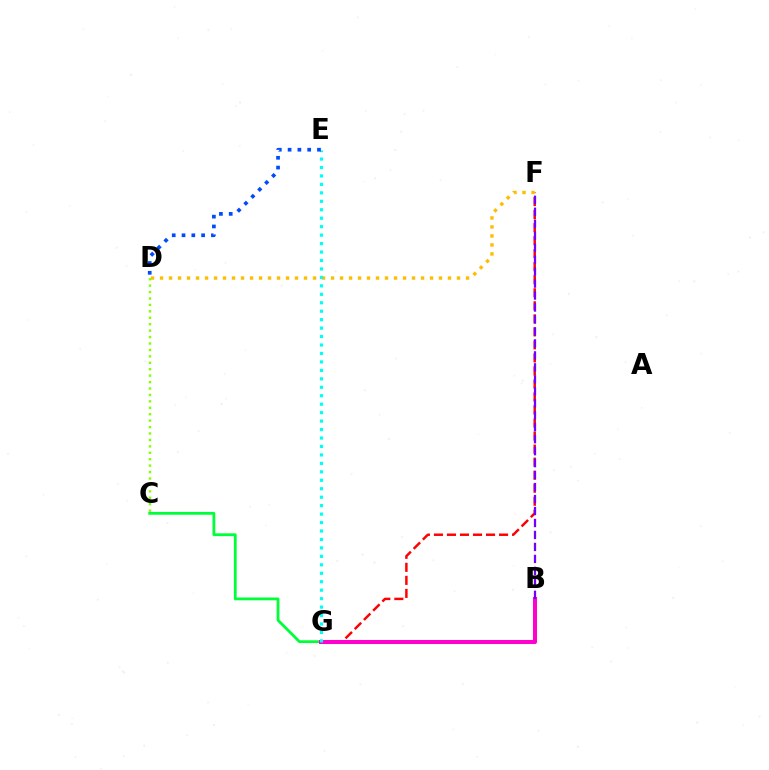{('F', 'G'): [{'color': '#ff0000', 'line_style': 'dashed', 'thickness': 1.77}], ('C', 'G'): [{'color': '#00ff39', 'line_style': 'solid', 'thickness': 2.02}], ('B', 'G'): [{'color': '#ff00cf', 'line_style': 'solid', 'thickness': 2.9}], ('D', 'F'): [{'color': '#ffbd00', 'line_style': 'dotted', 'thickness': 2.45}], ('E', 'G'): [{'color': '#00fff6', 'line_style': 'dotted', 'thickness': 2.3}], ('C', 'D'): [{'color': '#84ff00', 'line_style': 'dotted', 'thickness': 1.75}], ('B', 'F'): [{'color': '#7200ff', 'line_style': 'dashed', 'thickness': 1.63}], ('D', 'E'): [{'color': '#004bff', 'line_style': 'dotted', 'thickness': 2.66}]}